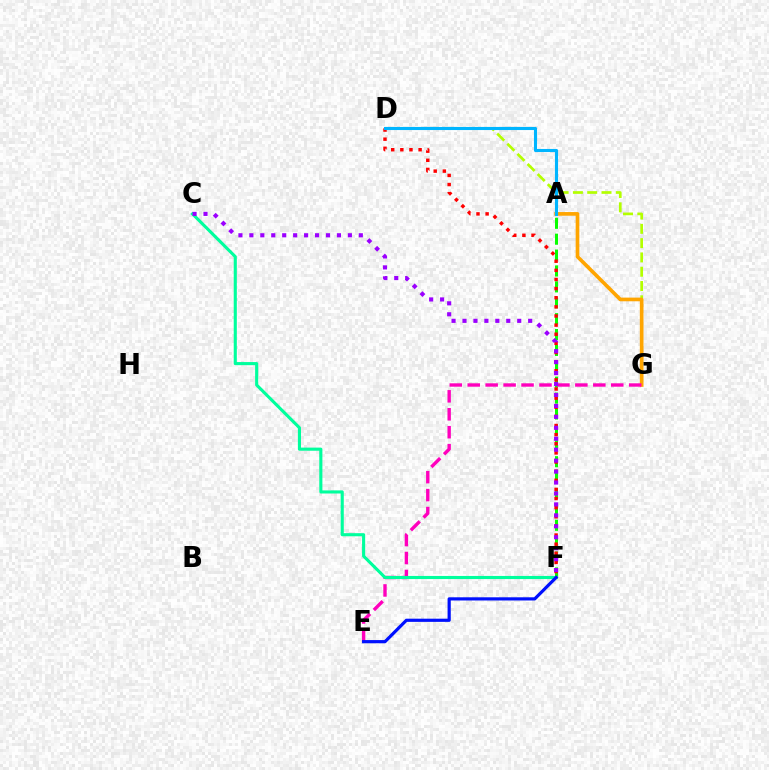{('D', 'G'): [{'color': '#b3ff00', 'line_style': 'dashed', 'thickness': 1.94}], ('A', 'G'): [{'color': '#ffa500', 'line_style': 'solid', 'thickness': 2.64}], ('A', 'F'): [{'color': '#08ff00', 'line_style': 'dashed', 'thickness': 2.16}], ('E', 'G'): [{'color': '#ff00bd', 'line_style': 'dashed', 'thickness': 2.44}], ('D', 'F'): [{'color': '#ff0000', 'line_style': 'dotted', 'thickness': 2.48}], ('C', 'F'): [{'color': '#00ff9d', 'line_style': 'solid', 'thickness': 2.24}, {'color': '#9b00ff', 'line_style': 'dotted', 'thickness': 2.97}], ('A', 'D'): [{'color': '#00b5ff', 'line_style': 'solid', 'thickness': 2.23}], ('E', 'F'): [{'color': '#0010ff', 'line_style': 'solid', 'thickness': 2.29}]}